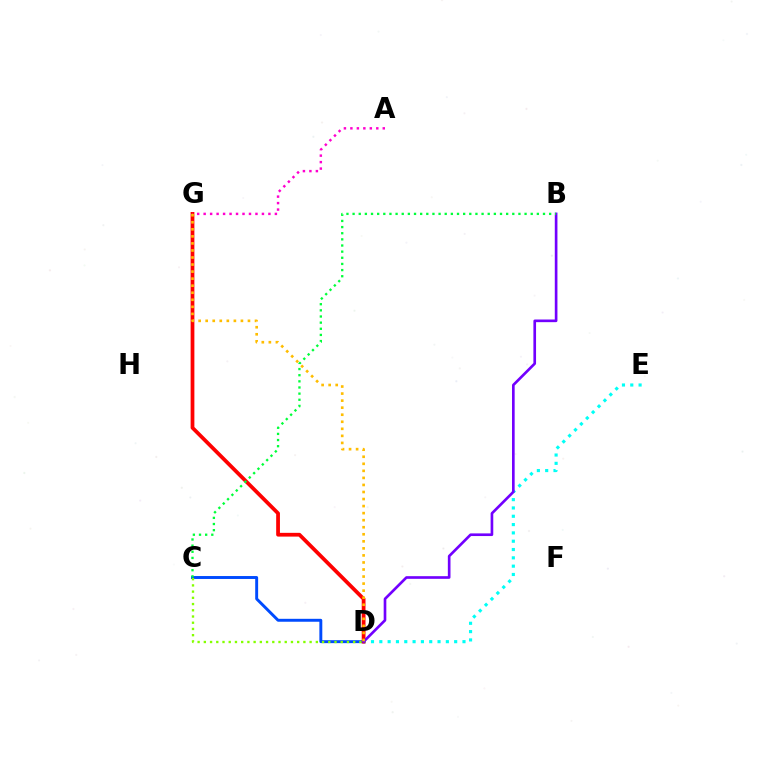{('C', 'D'): [{'color': '#004bff', 'line_style': 'solid', 'thickness': 2.11}, {'color': '#84ff00', 'line_style': 'dotted', 'thickness': 1.69}], ('D', 'E'): [{'color': '#00fff6', 'line_style': 'dotted', 'thickness': 2.26}], ('D', 'G'): [{'color': '#ff0000', 'line_style': 'solid', 'thickness': 2.71}, {'color': '#ffbd00', 'line_style': 'dotted', 'thickness': 1.91}], ('B', 'D'): [{'color': '#7200ff', 'line_style': 'solid', 'thickness': 1.91}], ('A', 'G'): [{'color': '#ff00cf', 'line_style': 'dotted', 'thickness': 1.76}], ('B', 'C'): [{'color': '#00ff39', 'line_style': 'dotted', 'thickness': 1.67}]}